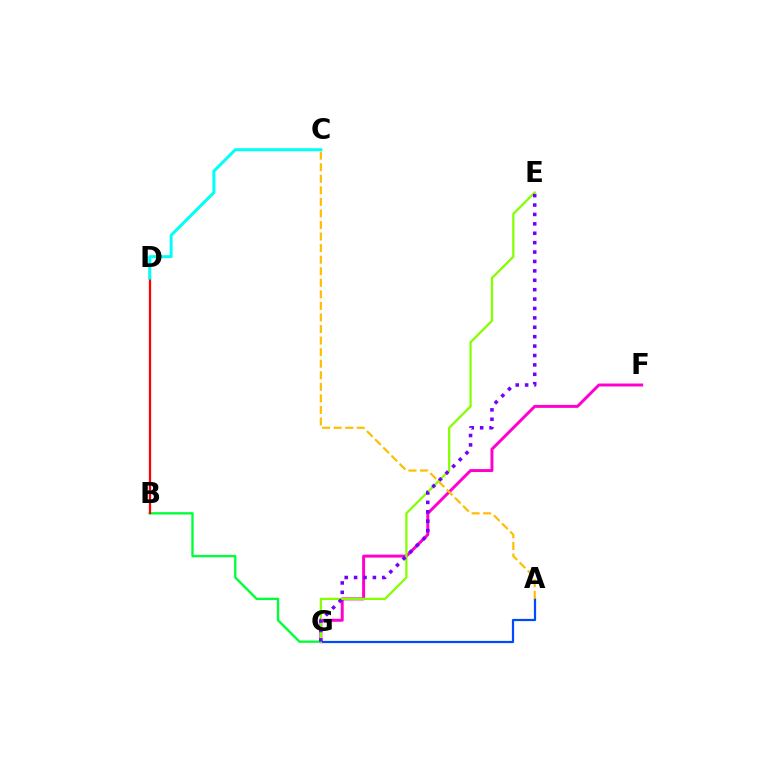{('F', 'G'): [{'color': '#ff00cf', 'line_style': 'solid', 'thickness': 2.13}], ('A', 'G'): [{'color': '#004bff', 'line_style': 'solid', 'thickness': 1.59}], ('B', 'G'): [{'color': '#00ff39', 'line_style': 'solid', 'thickness': 1.7}], ('B', 'D'): [{'color': '#ff0000', 'line_style': 'solid', 'thickness': 1.63}], ('E', 'G'): [{'color': '#84ff00', 'line_style': 'solid', 'thickness': 1.62}, {'color': '#7200ff', 'line_style': 'dotted', 'thickness': 2.55}], ('A', 'C'): [{'color': '#ffbd00', 'line_style': 'dashed', 'thickness': 1.57}], ('C', 'D'): [{'color': '#00fff6', 'line_style': 'solid', 'thickness': 2.17}]}